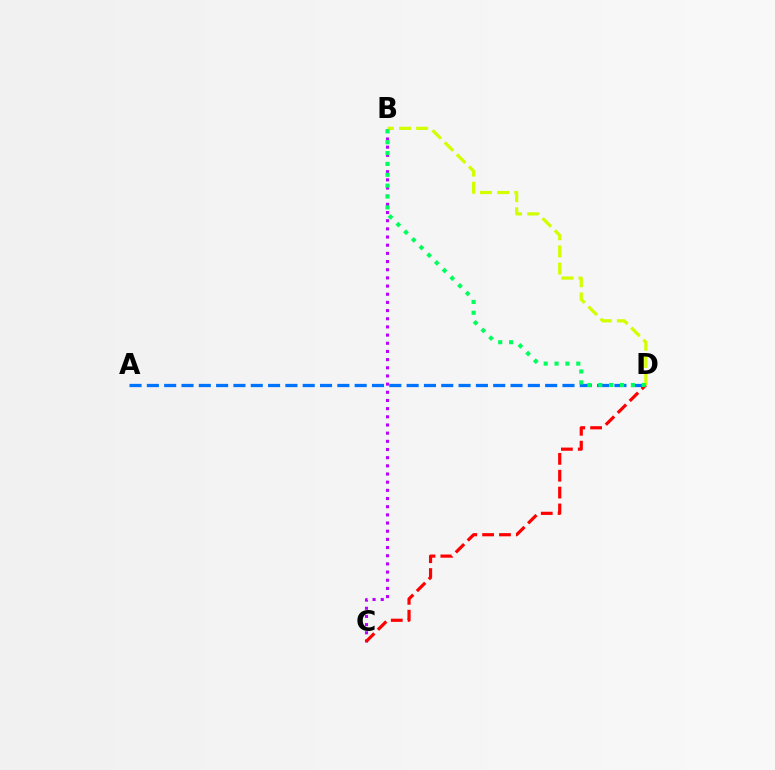{('B', 'C'): [{'color': '#b900ff', 'line_style': 'dotted', 'thickness': 2.22}], ('A', 'D'): [{'color': '#0074ff', 'line_style': 'dashed', 'thickness': 2.35}], ('C', 'D'): [{'color': '#ff0000', 'line_style': 'dashed', 'thickness': 2.29}], ('B', 'D'): [{'color': '#d1ff00', 'line_style': 'dashed', 'thickness': 2.33}, {'color': '#00ff5c', 'line_style': 'dotted', 'thickness': 2.95}]}